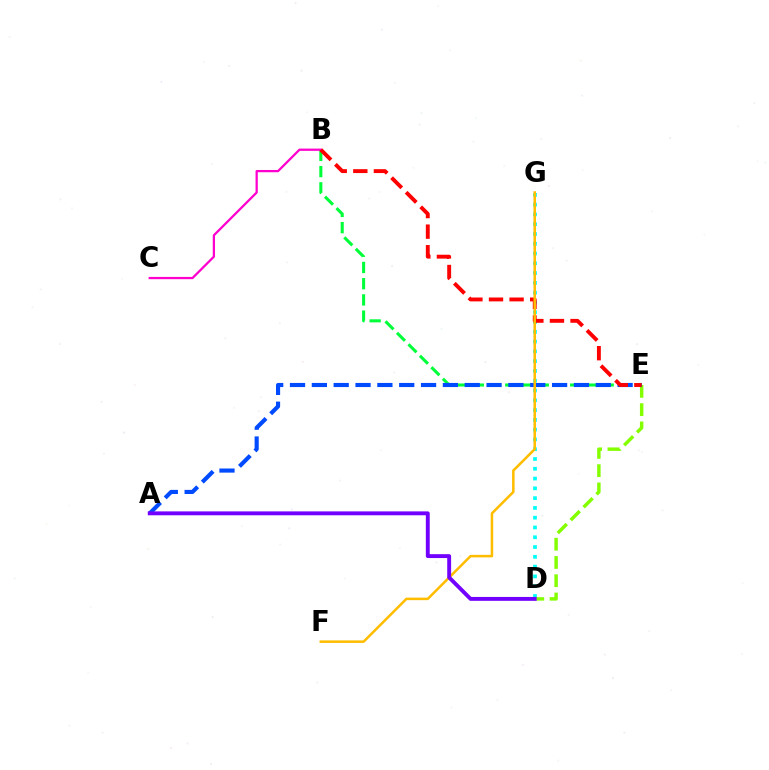{('B', 'E'): [{'color': '#00ff39', 'line_style': 'dashed', 'thickness': 2.2}, {'color': '#ff0000', 'line_style': 'dashed', 'thickness': 2.8}], ('D', 'G'): [{'color': '#00fff6', 'line_style': 'dotted', 'thickness': 2.66}], ('D', 'E'): [{'color': '#84ff00', 'line_style': 'dashed', 'thickness': 2.48}], ('B', 'C'): [{'color': '#ff00cf', 'line_style': 'solid', 'thickness': 1.63}], ('A', 'E'): [{'color': '#004bff', 'line_style': 'dashed', 'thickness': 2.97}], ('F', 'G'): [{'color': '#ffbd00', 'line_style': 'solid', 'thickness': 1.82}], ('A', 'D'): [{'color': '#7200ff', 'line_style': 'solid', 'thickness': 2.8}]}